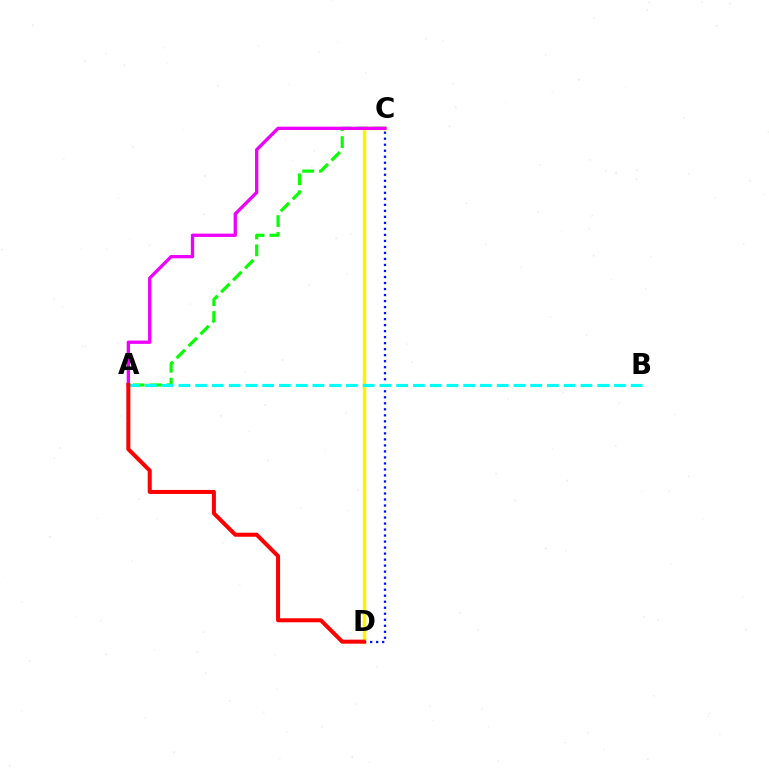{('C', 'D'): [{'color': '#fcf500', 'line_style': 'solid', 'thickness': 2.5}, {'color': '#0010ff', 'line_style': 'dotted', 'thickness': 1.63}], ('A', 'C'): [{'color': '#08ff00', 'line_style': 'dashed', 'thickness': 2.29}, {'color': '#ee00ff', 'line_style': 'solid', 'thickness': 2.38}], ('A', 'B'): [{'color': '#00fff6', 'line_style': 'dashed', 'thickness': 2.28}], ('A', 'D'): [{'color': '#ff0000', 'line_style': 'solid', 'thickness': 2.9}]}